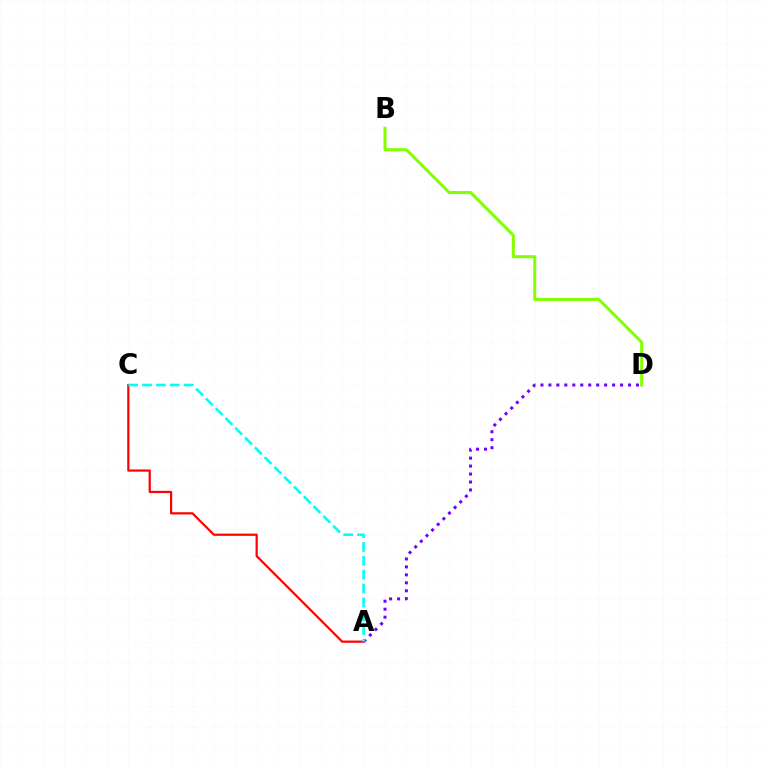{('A', 'C'): [{'color': '#ff0000', 'line_style': 'solid', 'thickness': 1.59}, {'color': '#00fff6', 'line_style': 'dashed', 'thickness': 1.88}], ('B', 'D'): [{'color': '#84ff00', 'line_style': 'solid', 'thickness': 2.18}], ('A', 'D'): [{'color': '#7200ff', 'line_style': 'dotted', 'thickness': 2.16}]}